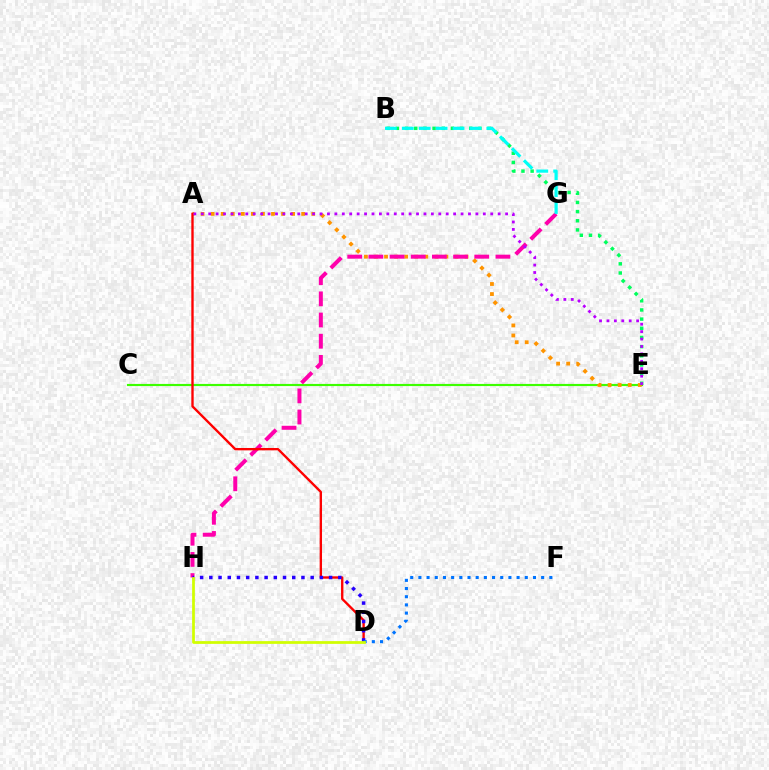{('C', 'E'): [{'color': '#3dff00', 'line_style': 'solid', 'thickness': 1.55}], ('A', 'E'): [{'color': '#ff9400', 'line_style': 'dotted', 'thickness': 2.73}, {'color': '#b900ff', 'line_style': 'dotted', 'thickness': 2.02}], ('G', 'H'): [{'color': '#ff00ac', 'line_style': 'dashed', 'thickness': 2.88}], ('A', 'D'): [{'color': '#ff0000', 'line_style': 'solid', 'thickness': 1.7}], ('D', 'H'): [{'color': '#2500ff', 'line_style': 'dotted', 'thickness': 2.5}, {'color': '#d1ff00', 'line_style': 'solid', 'thickness': 1.98}], ('B', 'E'): [{'color': '#00ff5c', 'line_style': 'dotted', 'thickness': 2.49}], ('D', 'F'): [{'color': '#0074ff', 'line_style': 'dotted', 'thickness': 2.22}], ('B', 'G'): [{'color': '#00fff6', 'line_style': 'dashed', 'thickness': 2.3}]}